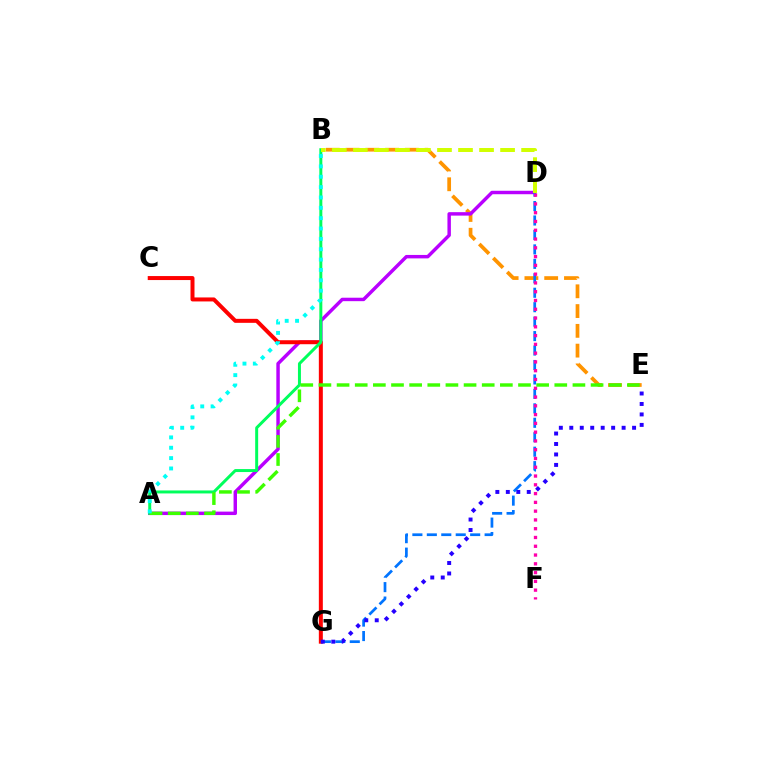{('B', 'E'): [{'color': '#ff9400', 'line_style': 'dashed', 'thickness': 2.69}], ('A', 'D'): [{'color': '#b900ff', 'line_style': 'solid', 'thickness': 2.48}], ('C', 'G'): [{'color': '#ff0000', 'line_style': 'solid', 'thickness': 2.88}], ('D', 'G'): [{'color': '#0074ff', 'line_style': 'dashed', 'thickness': 1.96}], ('A', 'B'): [{'color': '#00ff5c', 'line_style': 'solid', 'thickness': 2.15}, {'color': '#00fff6', 'line_style': 'dotted', 'thickness': 2.81}], ('B', 'D'): [{'color': '#d1ff00', 'line_style': 'dashed', 'thickness': 2.86}], ('E', 'G'): [{'color': '#2500ff', 'line_style': 'dotted', 'thickness': 2.84}], ('D', 'F'): [{'color': '#ff00ac', 'line_style': 'dotted', 'thickness': 2.38}], ('A', 'E'): [{'color': '#3dff00', 'line_style': 'dashed', 'thickness': 2.46}]}